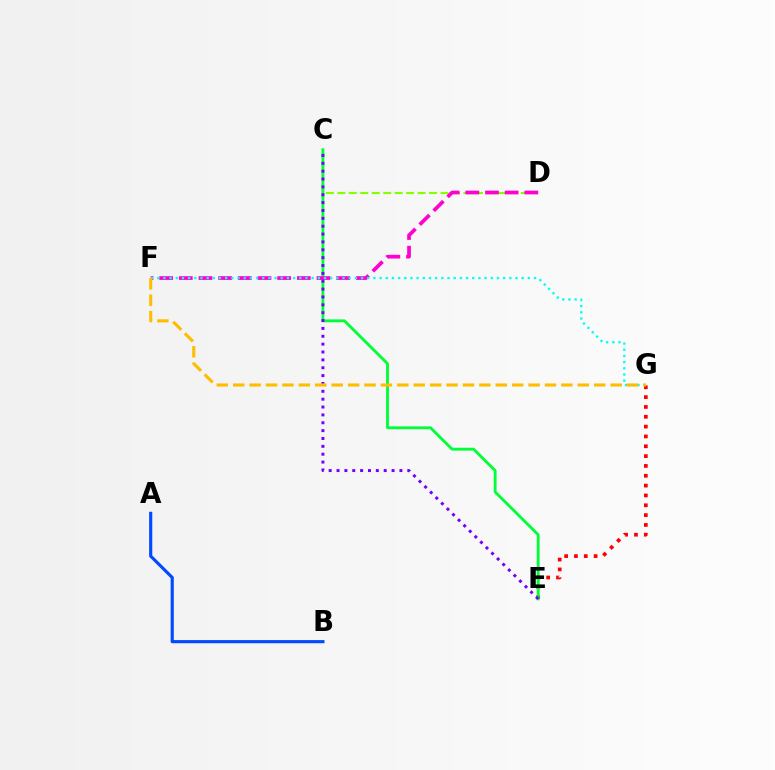{('E', 'G'): [{'color': '#ff0000', 'line_style': 'dotted', 'thickness': 2.67}], ('C', 'D'): [{'color': '#84ff00', 'line_style': 'dashed', 'thickness': 1.56}], ('A', 'B'): [{'color': '#004bff', 'line_style': 'solid', 'thickness': 2.26}], ('C', 'E'): [{'color': '#00ff39', 'line_style': 'solid', 'thickness': 2.06}, {'color': '#7200ff', 'line_style': 'dotted', 'thickness': 2.14}], ('D', 'F'): [{'color': '#ff00cf', 'line_style': 'dashed', 'thickness': 2.67}], ('F', 'G'): [{'color': '#00fff6', 'line_style': 'dotted', 'thickness': 1.68}, {'color': '#ffbd00', 'line_style': 'dashed', 'thickness': 2.23}]}